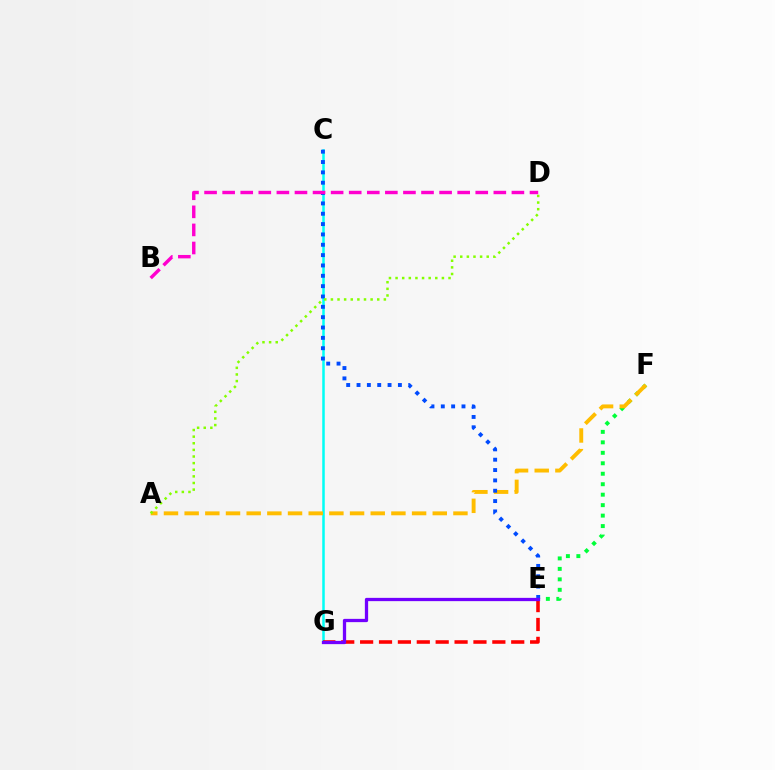{('C', 'G'): [{'color': '#00fff6', 'line_style': 'solid', 'thickness': 1.81}], ('E', 'F'): [{'color': '#00ff39', 'line_style': 'dotted', 'thickness': 2.84}], ('E', 'G'): [{'color': '#ff0000', 'line_style': 'dashed', 'thickness': 2.57}, {'color': '#7200ff', 'line_style': 'solid', 'thickness': 2.36}], ('A', 'F'): [{'color': '#ffbd00', 'line_style': 'dashed', 'thickness': 2.81}], ('C', 'E'): [{'color': '#004bff', 'line_style': 'dotted', 'thickness': 2.81}], ('A', 'D'): [{'color': '#84ff00', 'line_style': 'dotted', 'thickness': 1.8}], ('B', 'D'): [{'color': '#ff00cf', 'line_style': 'dashed', 'thickness': 2.46}]}